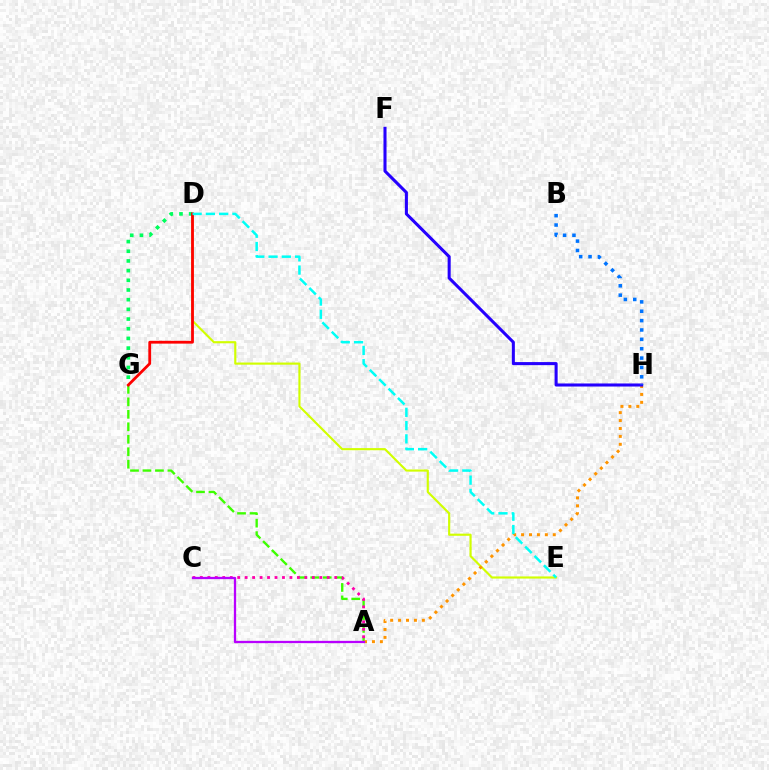{('A', 'G'): [{'color': '#3dff00', 'line_style': 'dashed', 'thickness': 1.7}], ('D', 'E'): [{'color': '#d1ff00', 'line_style': 'solid', 'thickness': 1.54}, {'color': '#00fff6', 'line_style': 'dashed', 'thickness': 1.8}], ('A', 'H'): [{'color': '#ff9400', 'line_style': 'dotted', 'thickness': 2.15}], ('D', 'G'): [{'color': '#00ff5c', 'line_style': 'dotted', 'thickness': 2.63}, {'color': '#ff0000', 'line_style': 'solid', 'thickness': 2.01}], ('F', 'H'): [{'color': '#2500ff', 'line_style': 'solid', 'thickness': 2.2}], ('A', 'C'): [{'color': '#ff00ac', 'line_style': 'dotted', 'thickness': 2.03}, {'color': '#b900ff', 'line_style': 'solid', 'thickness': 1.65}], ('B', 'H'): [{'color': '#0074ff', 'line_style': 'dotted', 'thickness': 2.55}]}